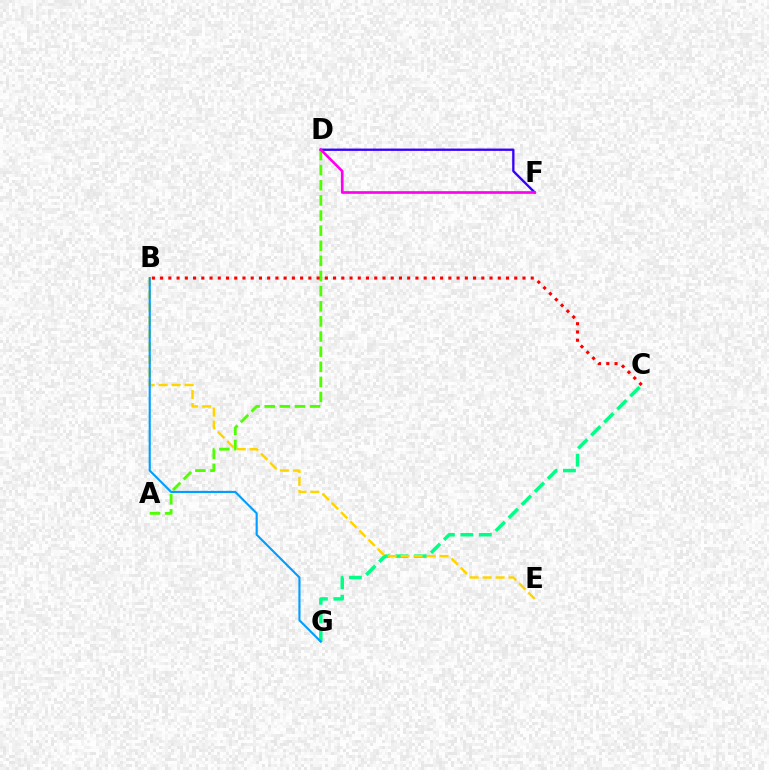{('C', 'G'): [{'color': '#00ff86', 'line_style': 'dashed', 'thickness': 2.51}], ('A', 'D'): [{'color': '#4fff00', 'line_style': 'dashed', 'thickness': 2.05}], ('D', 'F'): [{'color': '#3700ff', 'line_style': 'solid', 'thickness': 1.67}, {'color': '#ff00ed', 'line_style': 'solid', 'thickness': 1.92}], ('B', 'E'): [{'color': '#ffd500', 'line_style': 'dashed', 'thickness': 1.76}], ('B', 'G'): [{'color': '#009eff', 'line_style': 'solid', 'thickness': 1.54}], ('B', 'C'): [{'color': '#ff0000', 'line_style': 'dotted', 'thickness': 2.24}]}